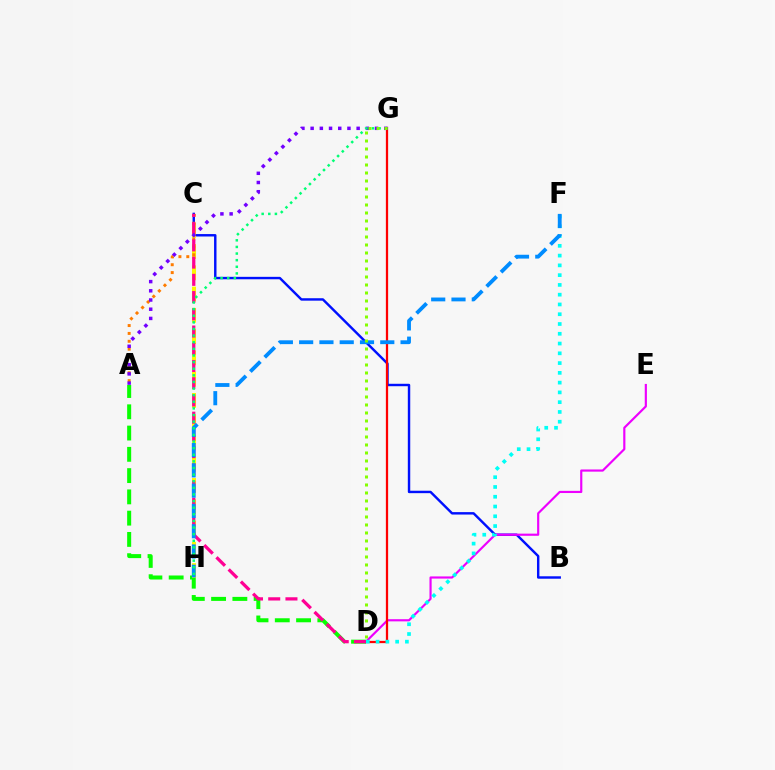{('A', 'D'): [{'color': '#08ff00', 'line_style': 'dashed', 'thickness': 2.89}], ('B', 'C'): [{'color': '#0010ff', 'line_style': 'solid', 'thickness': 1.75}], ('C', 'H'): [{'color': '#fcf500', 'line_style': 'dashed', 'thickness': 2.89}], ('D', 'E'): [{'color': '#ee00ff', 'line_style': 'solid', 'thickness': 1.56}], ('A', 'C'): [{'color': '#ff7c00', 'line_style': 'dotted', 'thickness': 2.14}], ('D', 'G'): [{'color': '#ff0000', 'line_style': 'solid', 'thickness': 1.63}, {'color': '#84ff00', 'line_style': 'dotted', 'thickness': 2.17}], ('D', 'F'): [{'color': '#00fff6', 'line_style': 'dotted', 'thickness': 2.66}], ('C', 'D'): [{'color': '#ff0094', 'line_style': 'dashed', 'thickness': 2.34}], ('A', 'G'): [{'color': '#7200ff', 'line_style': 'dotted', 'thickness': 2.5}], ('F', 'H'): [{'color': '#008cff', 'line_style': 'dashed', 'thickness': 2.76}], ('G', 'H'): [{'color': '#00ff74', 'line_style': 'dotted', 'thickness': 1.8}]}